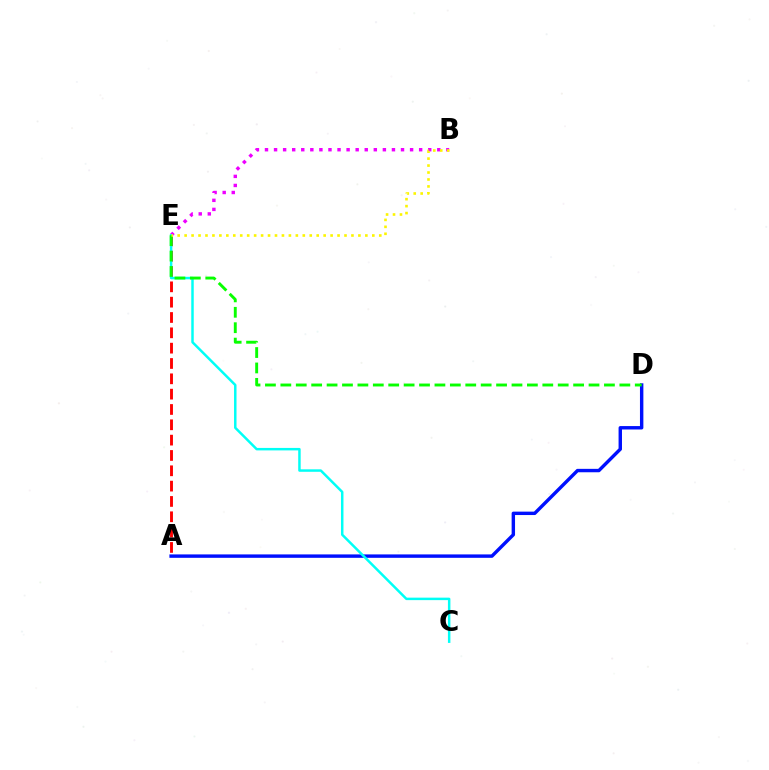{('B', 'E'): [{'color': '#ee00ff', 'line_style': 'dotted', 'thickness': 2.46}, {'color': '#fcf500', 'line_style': 'dotted', 'thickness': 1.89}], ('A', 'D'): [{'color': '#0010ff', 'line_style': 'solid', 'thickness': 2.46}], ('A', 'E'): [{'color': '#ff0000', 'line_style': 'dashed', 'thickness': 2.08}], ('C', 'E'): [{'color': '#00fff6', 'line_style': 'solid', 'thickness': 1.78}], ('D', 'E'): [{'color': '#08ff00', 'line_style': 'dashed', 'thickness': 2.09}]}